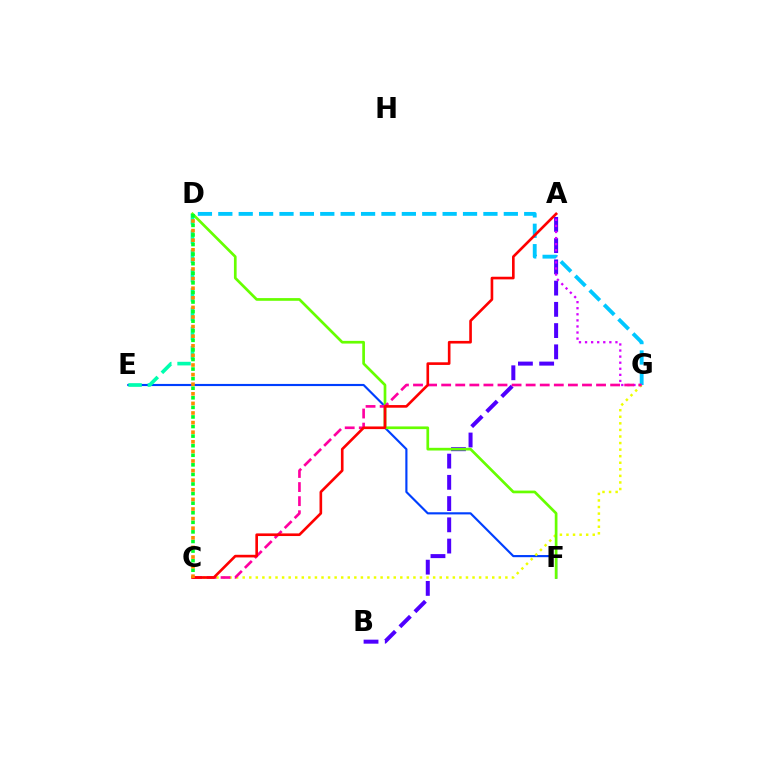{('A', 'B'): [{'color': '#4f00ff', 'line_style': 'dashed', 'thickness': 2.89}], ('A', 'G'): [{'color': '#d600ff', 'line_style': 'dotted', 'thickness': 1.65}], ('E', 'F'): [{'color': '#003fff', 'line_style': 'solid', 'thickness': 1.55}], ('D', 'G'): [{'color': '#00c7ff', 'line_style': 'dashed', 'thickness': 2.77}], ('C', 'G'): [{'color': '#eeff00', 'line_style': 'dotted', 'thickness': 1.78}, {'color': '#ff00a0', 'line_style': 'dashed', 'thickness': 1.91}], ('D', 'F'): [{'color': '#66ff00', 'line_style': 'solid', 'thickness': 1.94}], ('D', 'E'): [{'color': '#00ffaf', 'line_style': 'dashed', 'thickness': 2.62}], ('A', 'C'): [{'color': '#ff0000', 'line_style': 'solid', 'thickness': 1.9}], ('C', 'D'): [{'color': '#00ff27', 'line_style': 'dotted', 'thickness': 2.6}, {'color': '#ff8800', 'line_style': 'dotted', 'thickness': 2.61}]}